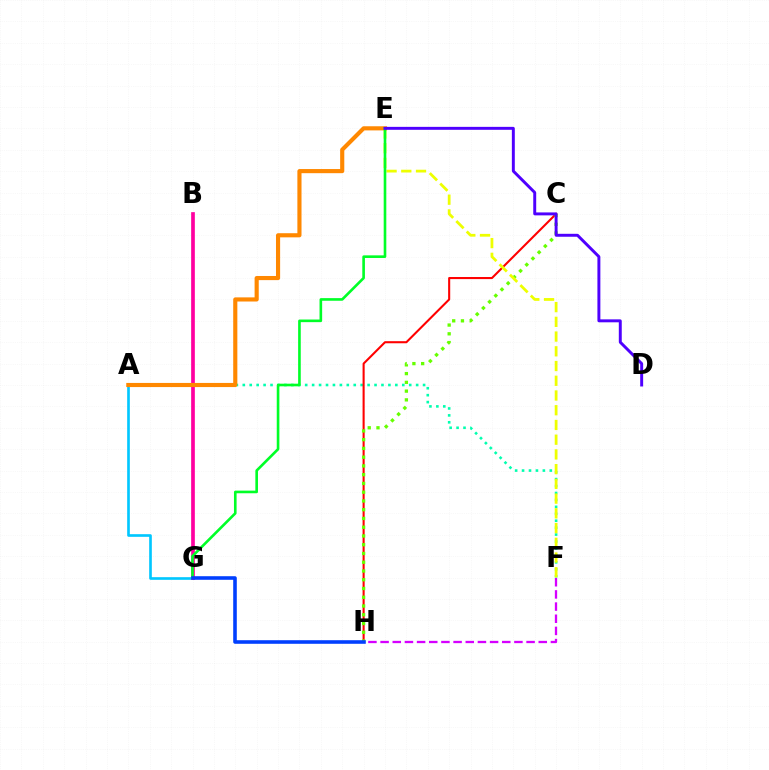{('A', 'F'): [{'color': '#00ffaf', 'line_style': 'dotted', 'thickness': 1.88}], ('A', 'G'): [{'color': '#00c7ff', 'line_style': 'solid', 'thickness': 1.9}], ('C', 'H'): [{'color': '#ff0000', 'line_style': 'solid', 'thickness': 1.5}, {'color': '#66ff00', 'line_style': 'dotted', 'thickness': 2.38}], ('F', 'H'): [{'color': '#d600ff', 'line_style': 'dashed', 'thickness': 1.65}], ('B', 'G'): [{'color': '#ff00a0', 'line_style': 'solid', 'thickness': 2.65}], ('E', 'F'): [{'color': '#eeff00', 'line_style': 'dashed', 'thickness': 2.0}], ('A', 'E'): [{'color': '#ff8800', 'line_style': 'solid', 'thickness': 2.98}], ('E', 'G'): [{'color': '#00ff27', 'line_style': 'solid', 'thickness': 1.89}], ('D', 'E'): [{'color': '#4f00ff', 'line_style': 'solid', 'thickness': 2.12}], ('G', 'H'): [{'color': '#003fff', 'line_style': 'solid', 'thickness': 2.58}]}